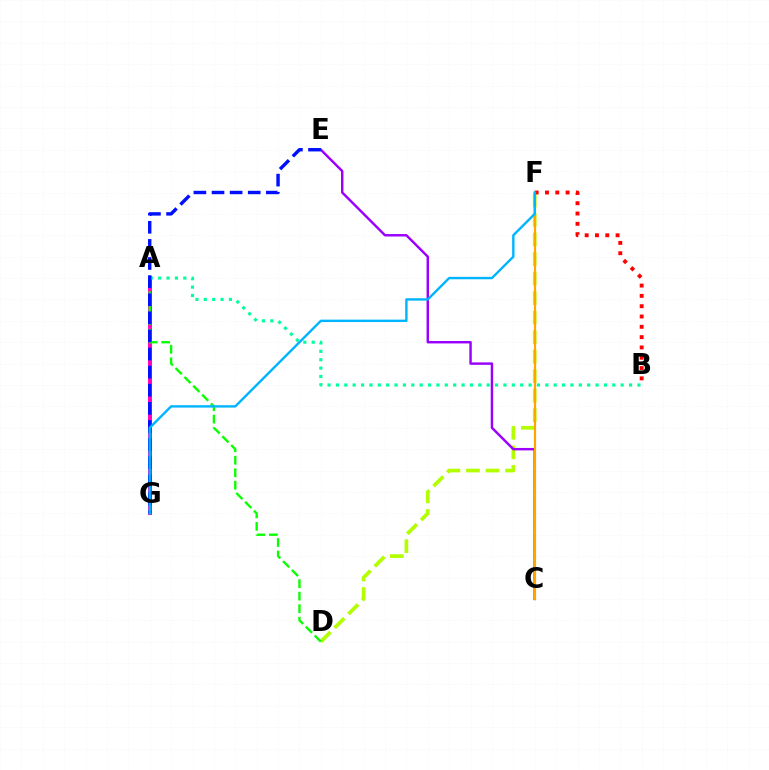{('D', 'F'): [{'color': '#b3ff00', 'line_style': 'dashed', 'thickness': 2.65}], ('B', 'F'): [{'color': '#ff0000', 'line_style': 'dotted', 'thickness': 2.8}], ('A', 'G'): [{'color': '#ff00bd', 'line_style': 'solid', 'thickness': 2.82}], ('C', 'E'): [{'color': '#9b00ff', 'line_style': 'solid', 'thickness': 1.76}], ('A', 'D'): [{'color': '#08ff00', 'line_style': 'dashed', 'thickness': 1.7}], ('C', 'F'): [{'color': '#ffa500', 'line_style': 'solid', 'thickness': 1.59}], ('A', 'B'): [{'color': '#00ff9d', 'line_style': 'dotted', 'thickness': 2.28}], ('E', 'G'): [{'color': '#0010ff', 'line_style': 'dashed', 'thickness': 2.46}], ('F', 'G'): [{'color': '#00b5ff', 'line_style': 'solid', 'thickness': 1.72}]}